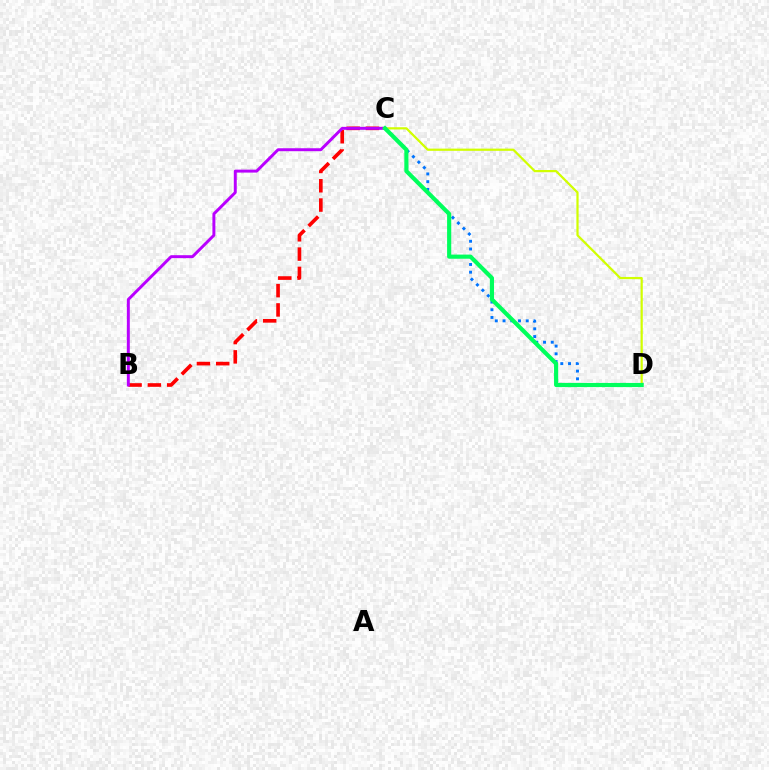{('B', 'C'): [{'color': '#ff0000', 'line_style': 'dashed', 'thickness': 2.62}, {'color': '#b900ff', 'line_style': 'solid', 'thickness': 2.12}], ('C', 'D'): [{'color': '#0074ff', 'line_style': 'dotted', 'thickness': 2.1}, {'color': '#d1ff00', 'line_style': 'solid', 'thickness': 1.6}, {'color': '#00ff5c', 'line_style': 'solid', 'thickness': 2.99}]}